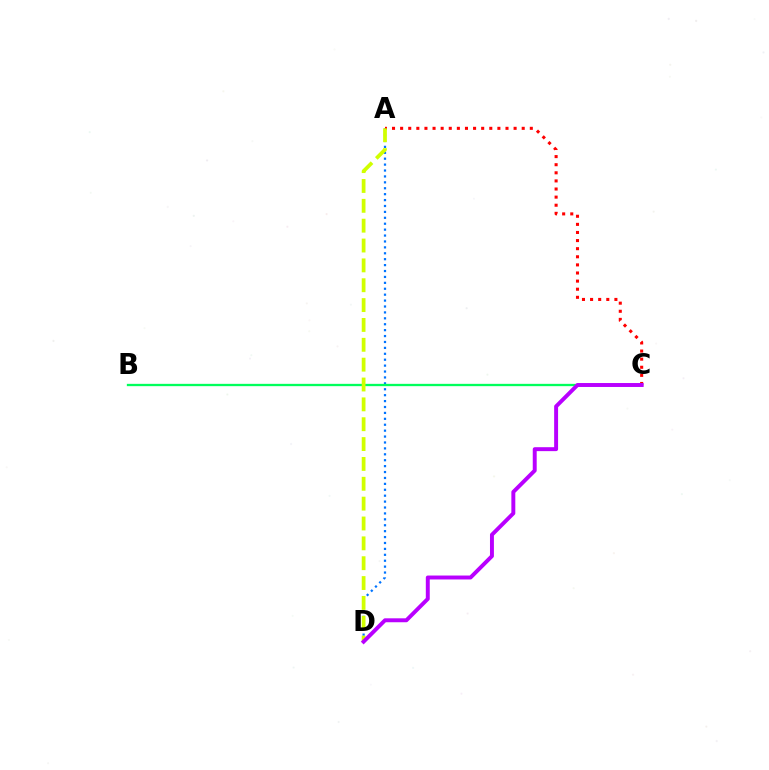{('A', 'D'): [{'color': '#0074ff', 'line_style': 'dotted', 'thickness': 1.61}, {'color': '#d1ff00', 'line_style': 'dashed', 'thickness': 2.7}], ('B', 'C'): [{'color': '#00ff5c', 'line_style': 'solid', 'thickness': 1.67}], ('A', 'C'): [{'color': '#ff0000', 'line_style': 'dotted', 'thickness': 2.2}], ('C', 'D'): [{'color': '#b900ff', 'line_style': 'solid', 'thickness': 2.83}]}